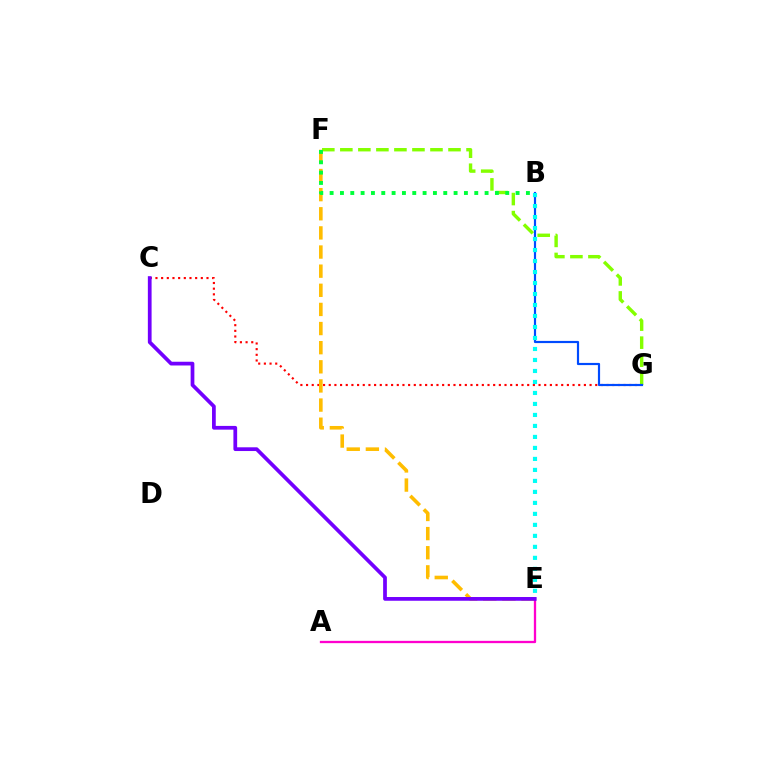{('C', 'G'): [{'color': '#ff0000', 'line_style': 'dotted', 'thickness': 1.54}], ('E', 'F'): [{'color': '#ffbd00', 'line_style': 'dashed', 'thickness': 2.6}], ('F', 'G'): [{'color': '#84ff00', 'line_style': 'dashed', 'thickness': 2.45}], ('A', 'E'): [{'color': '#ff00cf', 'line_style': 'solid', 'thickness': 1.66}], ('B', 'F'): [{'color': '#00ff39', 'line_style': 'dotted', 'thickness': 2.81}], ('B', 'G'): [{'color': '#004bff', 'line_style': 'solid', 'thickness': 1.57}], ('C', 'E'): [{'color': '#7200ff', 'line_style': 'solid', 'thickness': 2.69}], ('B', 'E'): [{'color': '#00fff6', 'line_style': 'dotted', 'thickness': 2.99}]}